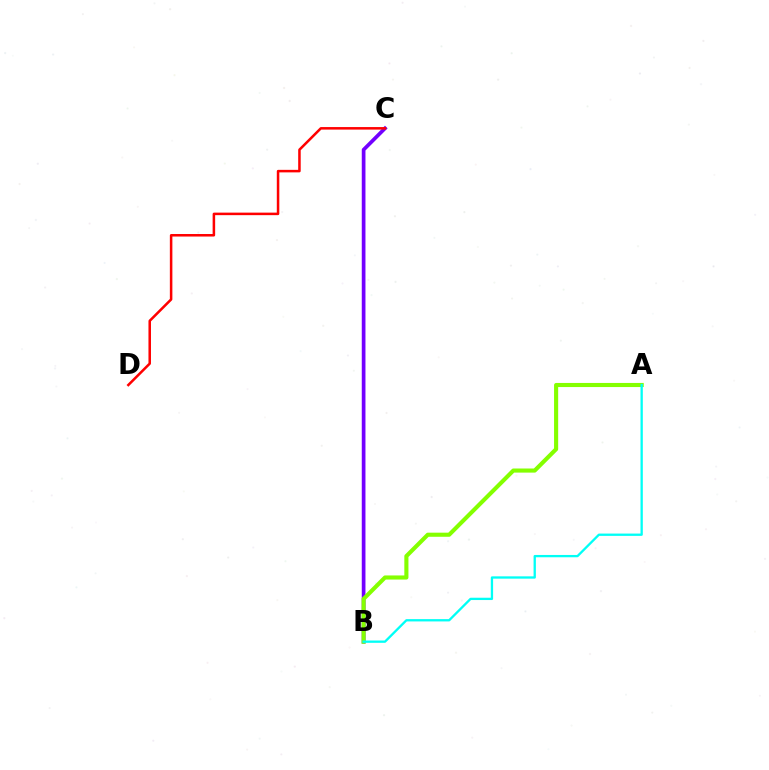{('B', 'C'): [{'color': '#7200ff', 'line_style': 'solid', 'thickness': 2.66}], ('C', 'D'): [{'color': '#ff0000', 'line_style': 'solid', 'thickness': 1.82}], ('A', 'B'): [{'color': '#84ff00', 'line_style': 'solid', 'thickness': 2.96}, {'color': '#00fff6', 'line_style': 'solid', 'thickness': 1.66}]}